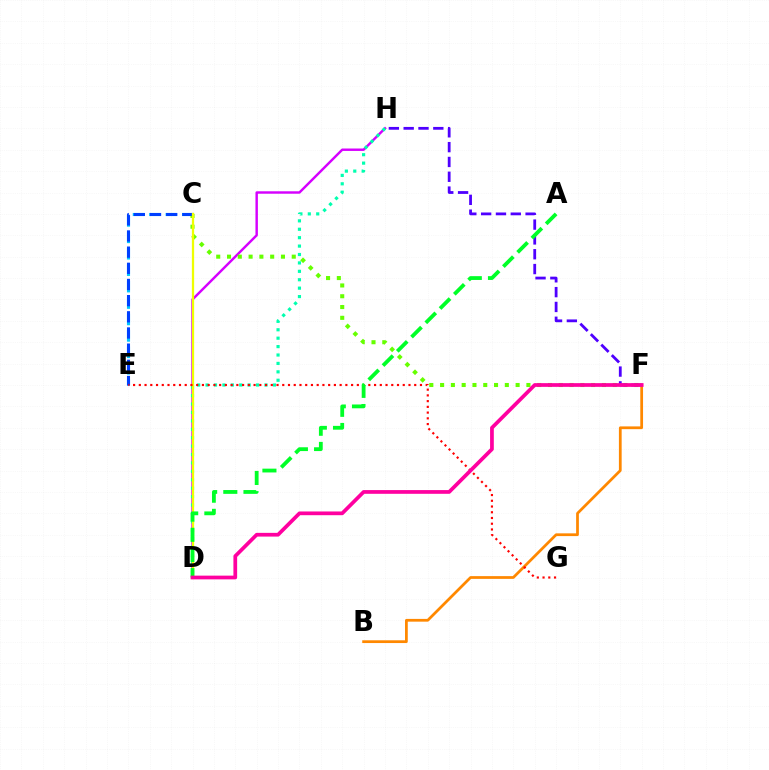{('B', 'F'): [{'color': '#ff8800', 'line_style': 'solid', 'thickness': 1.98}], ('D', 'H'): [{'color': '#d600ff', 'line_style': 'solid', 'thickness': 1.76}, {'color': '#00ffaf', 'line_style': 'dotted', 'thickness': 2.29}], ('C', 'E'): [{'color': '#00c7ff', 'line_style': 'dashed', 'thickness': 2.23}, {'color': '#003fff', 'line_style': 'dashed', 'thickness': 2.2}], ('C', 'F'): [{'color': '#66ff00', 'line_style': 'dotted', 'thickness': 2.93}], ('C', 'D'): [{'color': '#eeff00', 'line_style': 'solid', 'thickness': 1.64}], ('E', 'G'): [{'color': '#ff0000', 'line_style': 'dotted', 'thickness': 1.56}], ('F', 'H'): [{'color': '#4f00ff', 'line_style': 'dashed', 'thickness': 2.01}], ('A', 'D'): [{'color': '#00ff27', 'line_style': 'dashed', 'thickness': 2.74}], ('D', 'F'): [{'color': '#ff00a0', 'line_style': 'solid', 'thickness': 2.68}]}